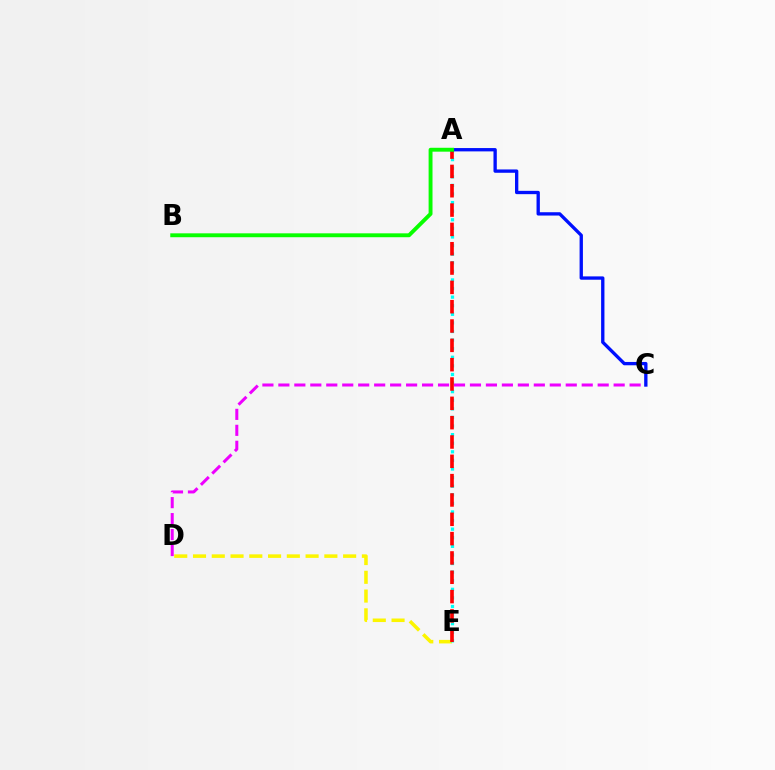{('C', 'D'): [{'color': '#ee00ff', 'line_style': 'dashed', 'thickness': 2.17}], ('D', 'E'): [{'color': '#fcf500', 'line_style': 'dashed', 'thickness': 2.55}], ('A', 'E'): [{'color': '#00fff6', 'line_style': 'dotted', 'thickness': 2.33}, {'color': '#ff0000', 'line_style': 'dashed', 'thickness': 2.63}], ('A', 'C'): [{'color': '#0010ff', 'line_style': 'solid', 'thickness': 2.39}], ('A', 'B'): [{'color': '#08ff00', 'line_style': 'solid', 'thickness': 2.8}]}